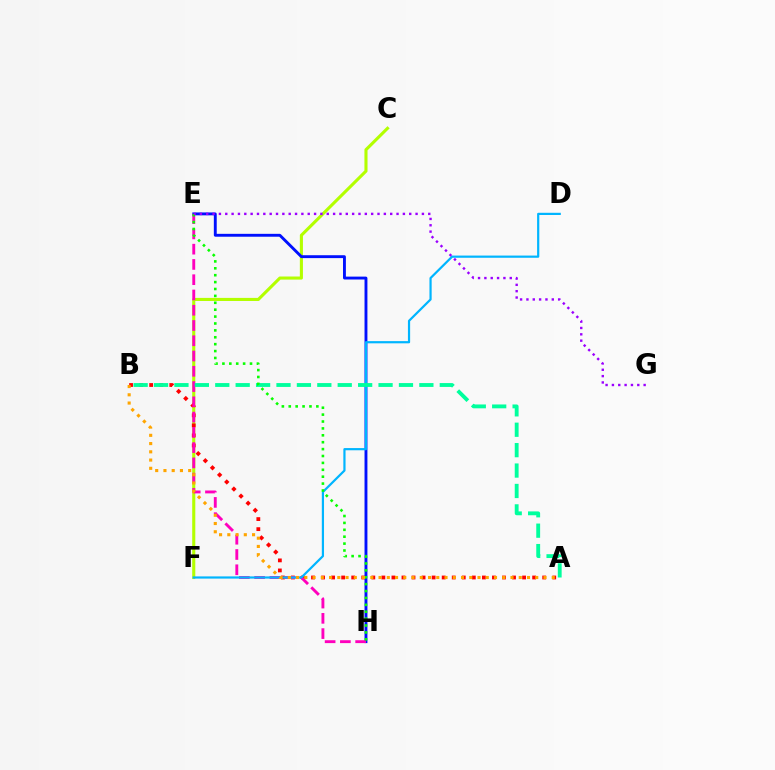{('C', 'F'): [{'color': '#b3ff00', 'line_style': 'solid', 'thickness': 2.23}], ('A', 'B'): [{'color': '#ff0000', 'line_style': 'dotted', 'thickness': 2.73}, {'color': '#00ff9d', 'line_style': 'dashed', 'thickness': 2.77}, {'color': '#ffa500', 'line_style': 'dotted', 'thickness': 2.24}], ('E', 'H'): [{'color': '#0010ff', 'line_style': 'solid', 'thickness': 2.08}, {'color': '#ff00bd', 'line_style': 'dashed', 'thickness': 2.07}, {'color': '#08ff00', 'line_style': 'dotted', 'thickness': 1.87}], ('D', 'F'): [{'color': '#00b5ff', 'line_style': 'solid', 'thickness': 1.59}], ('E', 'G'): [{'color': '#9b00ff', 'line_style': 'dotted', 'thickness': 1.72}]}